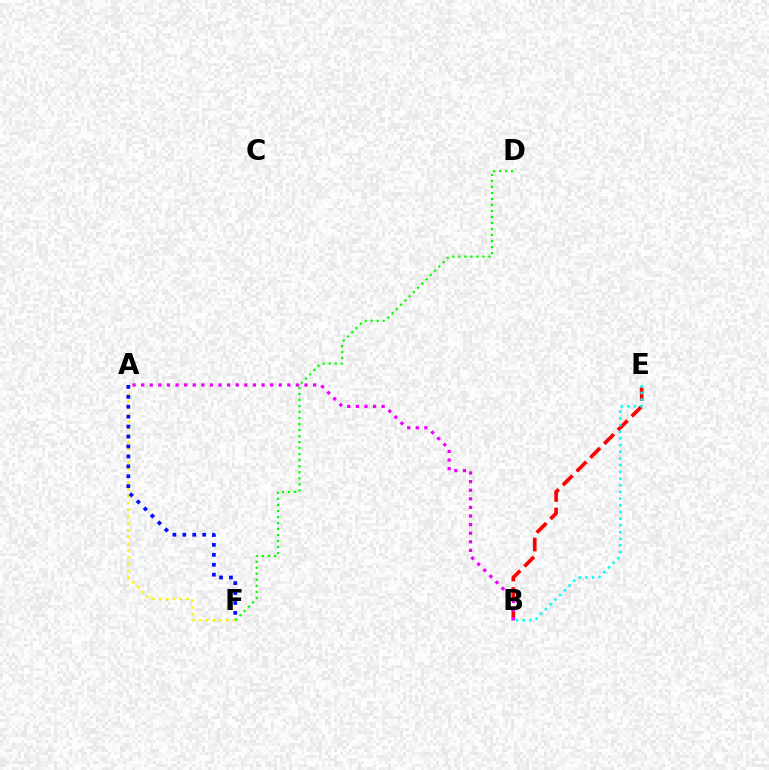{('A', 'F'): [{'color': '#fcf500', 'line_style': 'dotted', 'thickness': 1.84}, {'color': '#0010ff', 'line_style': 'dotted', 'thickness': 2.7}], ('B', 'E'): [{'color': '#ff0000', 'line_style': 'dashed', 'thickness': 2.64}, {'color': '#00fff6', 'line_style': 'dotted', 'thickness': 1.82}], ('A', 'B'): [{'color': '#ee00ff', 'line_style': 'dotted', 'thickness': 2.34}], ('D', 'F'): [{'color': '#08ff00', 'line_style': 'dotted', 'thickness': 1.63}]}